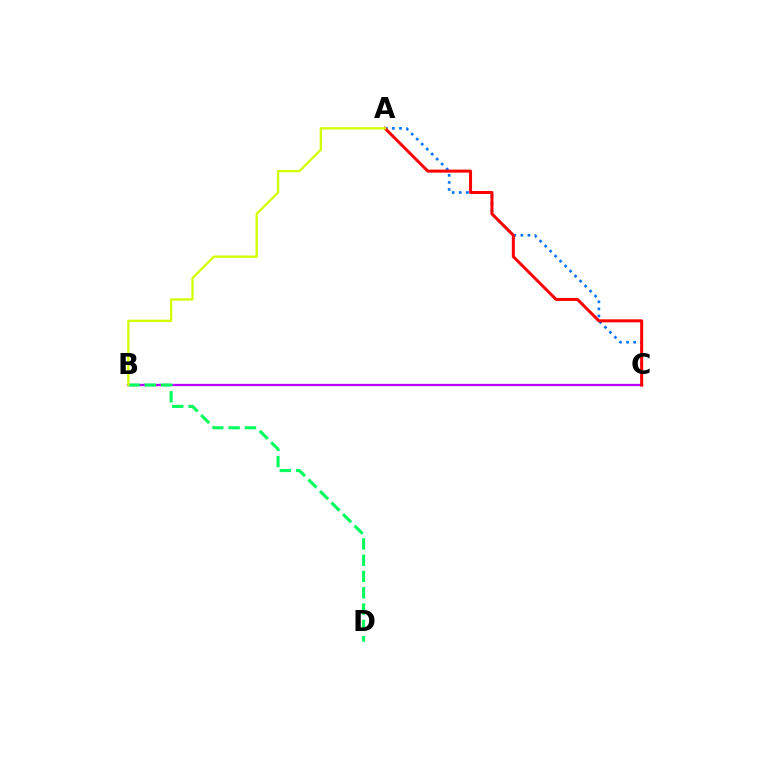{('A', 'C'): [{'color': '#0074ff', 'line_style': 'dotted', 'thickness': 1.92}, {'color': '#ff0000', 'line_style': 'solid', 'thickness': 2.17}], ('B', 'C'): [{'color': '#b900ff', 'line_style': 'solid', 'thickness': 1.65}], ('B', 'D'): [{'color': '#00ff5c', 'line_style': 'dashed', 'thickness': 2.21}], ('A', 'B'): [{'color': '#d1ff00', 'line_style': 'solid', 'thickness': 1.66}]}